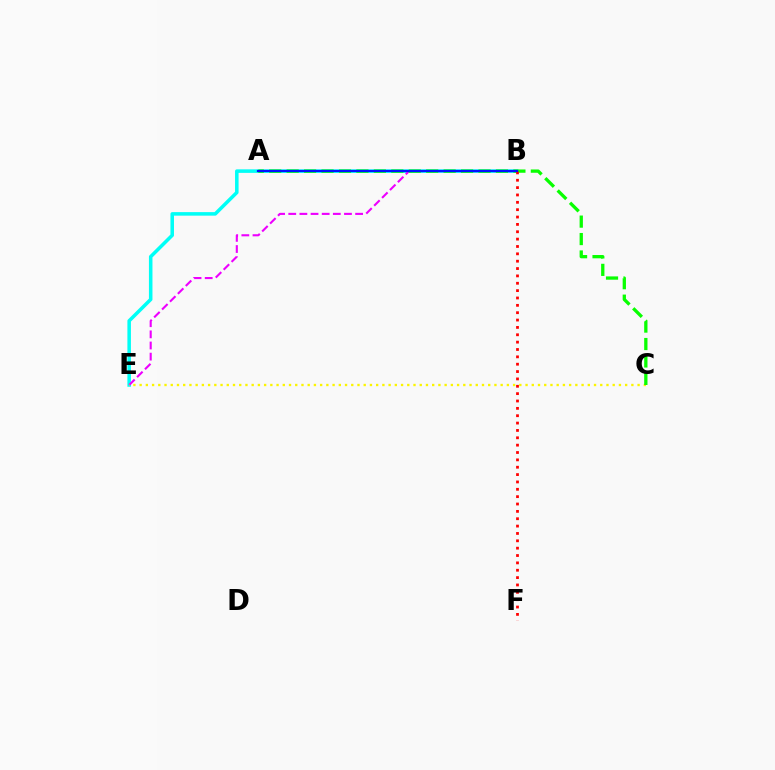{('B', 'E'): [{'color': '#00fff6', 'line_style': 'solid', 'thickness': 2.55}, {'color': '#ee00ff', 'line_style': 'dashed', 'thickness': 1.51}], ('C', 'E'): [{'color': '#fcf500', 'line_style': 'dotted', 'thickness': 1.69}], ('A', 'C'): [{'color': '#08ff00', 'line_style': 'dashed', 'thickness': 2.37}], ('B', 'F'): [{'color': '#ff0000', 'line_style': 'dotted', 'thickness': 2.0}], ('A', 'B'): [{'color': '#0010ff', 'line_style': 'solid', 'thickness': 1.6}]}